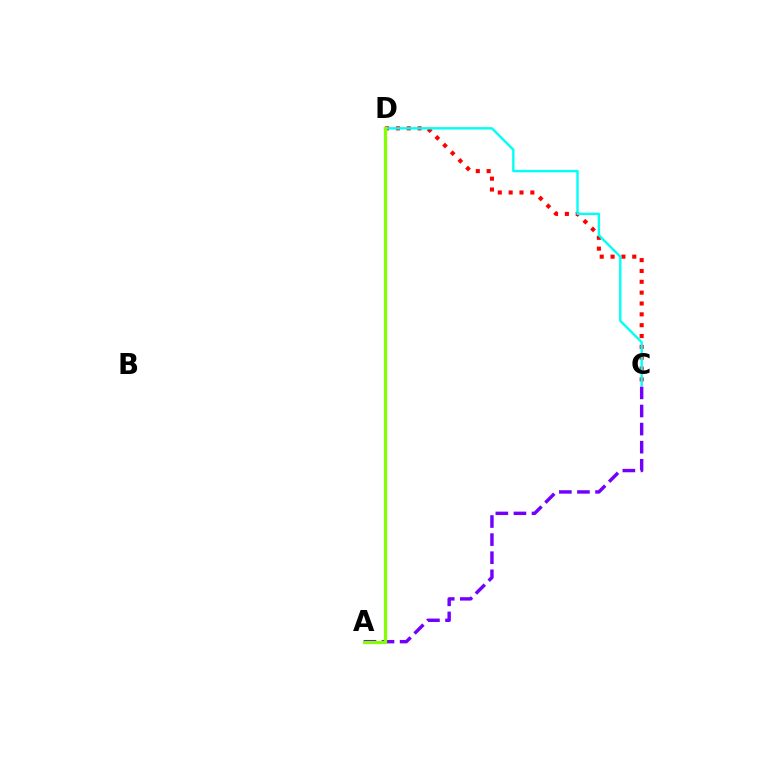{('C', 'D'): [{'color': '#ff0000', 'line_style': 'dotted', 'thickness': 2.95}, {'color': '#00fff6', 'line_style': 'solid', 'thickness': 1.72}], ('A', 'C'): [{'color': '#7200ff', 'line_style': 'dashed', 'thickness': 2.46}], ('A', 'D'): [{'color': '#84ff00', 'line_style': 'solid', 'thickness': 2.36}]}